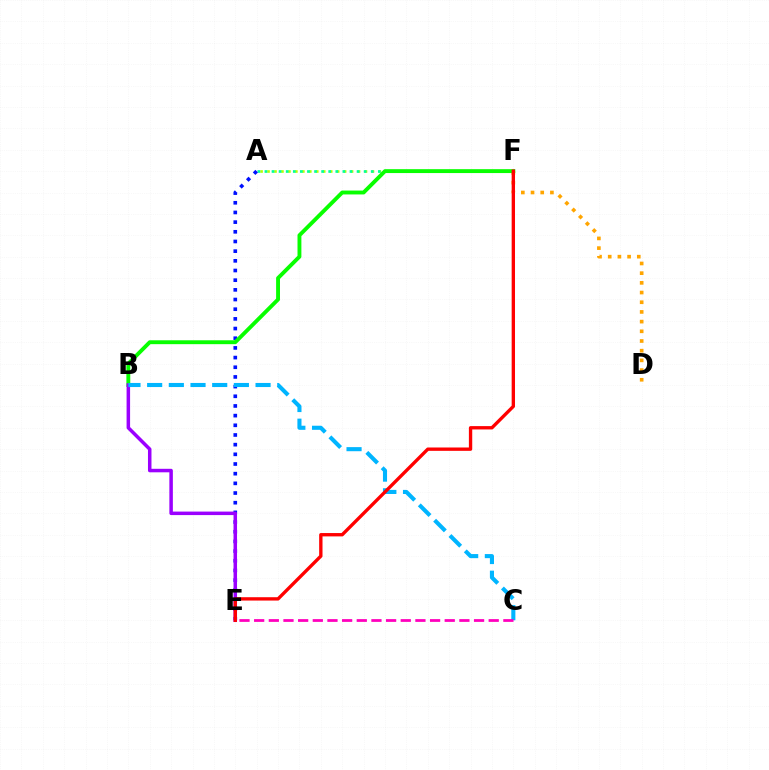{('D', 'F'): [{'color': '#ffa500', 'line_style': 'dotted', 'thickness': 2.63}], ('A', 'F'): [{'color': '#b3ff00', 'line_style': 'dotted', 'thickness': 1.89}, {'color': '#00ff9d', 'line_style': 'dotted', 'thickness': 1.93}], ('A', 'E'): [{'color': '#0010ff', 'line_style': 'dotted', 'thickness': 2.63}], ('B', 'F'): [{'color': '#08ff00', 'line_style': 'solid', 'thickness': 2.8}], ('B', 'E'): [{'color': '#9b00ff', 'line_style': 'solid', 'thickness': 2.52}], ('B', 'C'): [{'color': '#00b5ff', 'line_style': 'dashed', 'thickness': 2.95}], ('E', 'F'): [{'color': '#ff0000', 'line_style': 'solid', 'thickness': 2.41}], ('C', 'E'): [{'color': '#ff00bd', 'line_style': 'dashed', 'thickness': 1.99}]}